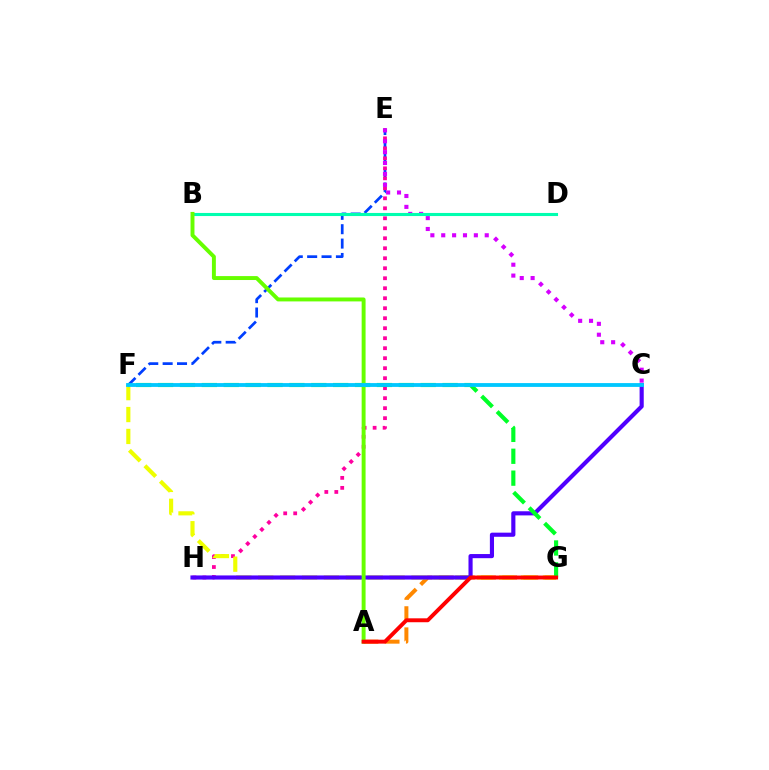{('E', 'F'): [{'color': '#003fff', 'line_style': 'dashed', 'thickness': 1.95}], ('E', 'H'): [{'color': '#ff00a0', 'line_style': 'dotted', 'thickness': 2.72}], ('C', 'E'): [{'color': '#d600ff', 'line_style': 'dotted', 'thickness': 2.95}], ('A', 'G'): [{'color': '#ff8800', 'line_style': 'dashed', 'thickness': 2.87}, {'color': '#ff0000', 'line_style': 'solid', 'thickness': 2.82}], ('F', 'G'): [{'color': '#eeff00', 'line_style': 'dashed', 'thickness': 2.97}, {'color': '#00ff27', 'line_style': 'dashed', 'thickness': 2.97}], ('C', 'H'): [{'color': '#4f00ff', 'line_style': 'solid', 'thickness': 2.98}], ('B', 'D'): [{'color': '#00ffaf', 'line_style': 'solid', 'thickness': 2.23}], ('A', 'B'): [{'color': '#66ff00', 'line_style': 'solid', 'thickness': 2.83}], ('C', 'F'): [{'color': '#00c7ff', 'line_style': 'solid', 'thickness': 2.75}]}